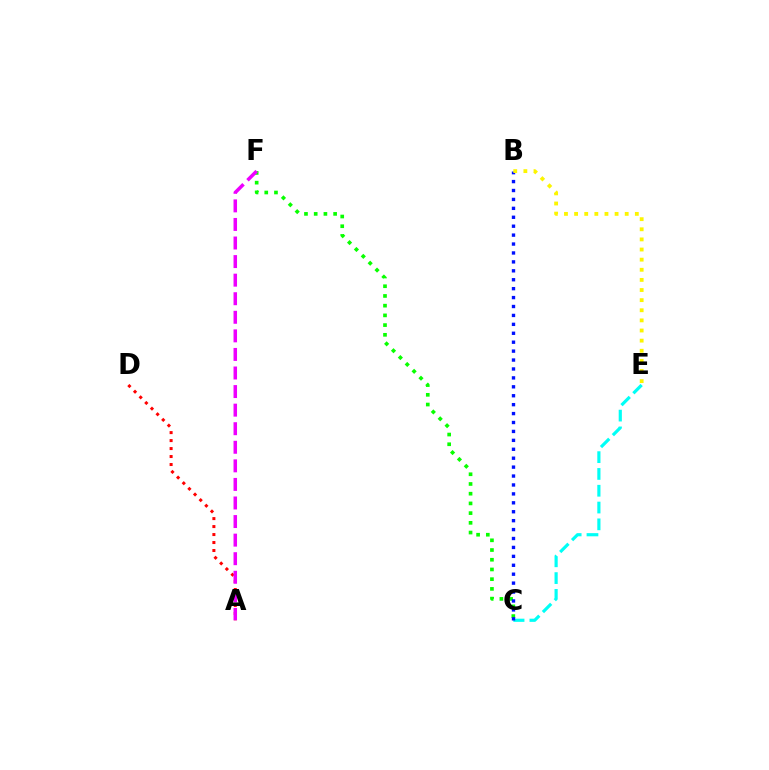{('C', 'F'): [{'color': '#08ff00', 'line_style': 'dotted', 'thickness': 2.64}], ('A', 'D'): [{'color': '#ff0000', 'line_style': 'dotted', 'thickness': 2.17}], ('A', 'F'): [{'color': '#ee00ff', 'line_style': 'dashed', 'thickness': 2.52}], ('C', 'E'): [{'color': '#00fff6', 'line_style': 'dashed', 'thickness': 2.28}], ('B', 'C'): [{'color': '#0010ff', 'line_style': 'dotted', 'thickness': 2.42}], ('B', 'E'): [{'color': '#fcf500', 'line_style': 'dotted', 'thickness': 2.75}]}